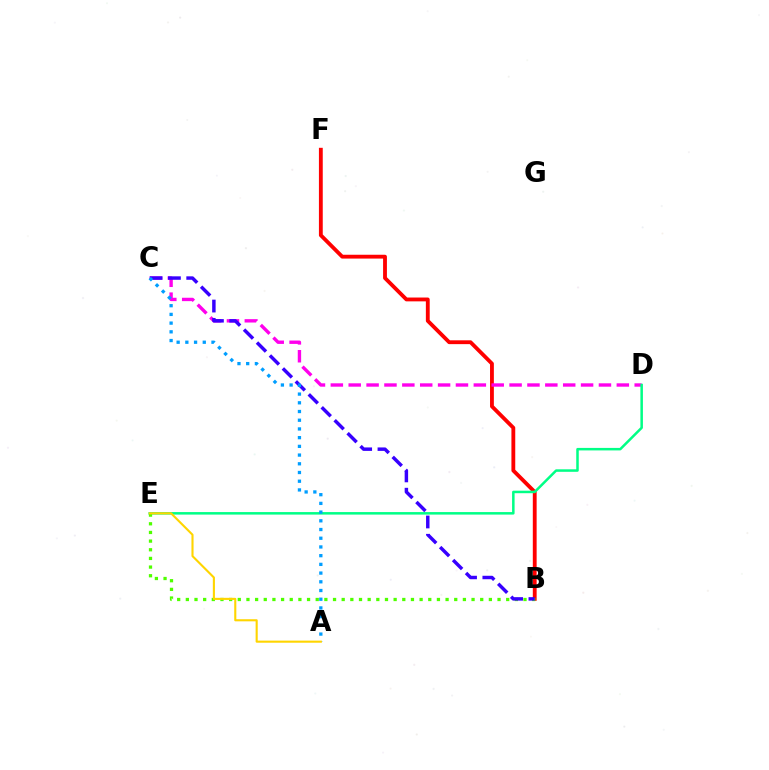{('B', 'F'): [{'color': '#ff0000', 'line_style': 'solid', 'thickness': 2.76}], ('C', 'D'): [{'color': '#ff00ed', 'line_style': 'dashed', 'thickness': 2.43}], ('D', 'E'): [{'color': '#00ff86', 'line_style': 'solid', 'thickness': 1.81}], ('B', 'E'): [{'color': '#4fff00', 'line_style': 'dotted', 'thickness': 2.35}], ('B', 'C'): [{'color': '#3700ff', 'line_style': 'dashed', 'thickness': 2.49}], ('A', 'C'): [{'color': '#009eff', 'line_style': 'dotted', 'thickness': 2.37}], ('A', 'E'): [{'color': '#ffd500', 'line_style': 'solid', 'thickness': 1.52}]}